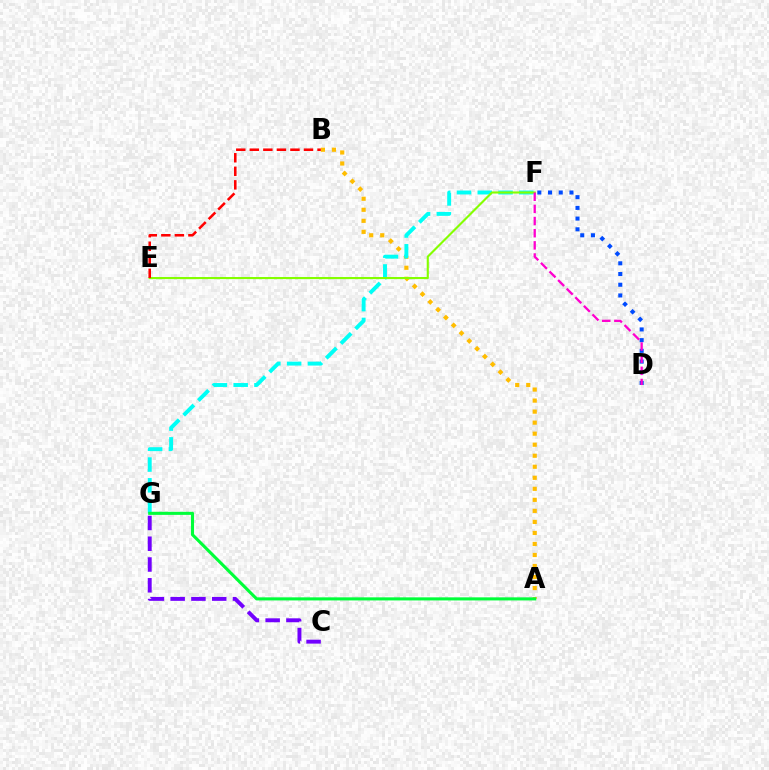{('A', 'B'): [{'color': '#ffbd00', 'line_style': 'dotted', 'thickness': 3.0}], ('F', 'G'): [{'color': '#00fff6', 'line_style': 'dashed', 'thickness': 2.82}], ('C', 'G'): [{'color': '#7200ff', 'line_style': 'dashed', 'thickness': 2.82}], ('D', 'F'): [{'color': '#004bff', 'line_style': 'dotted', 'thickness': 2.91}, {'color': '#ff00cf', 'line_style': 'dashed', 'thickness': 1.65}], ('A', 'G'): [{'color': '#00ff39', 'line_style': 'solid', 'thickness': 2.22}], ('E', 'F'): [{'color': '#84ff00', 'line_style': 'solid', 'thickness': 1.53}], ('B', 'E'): [{'color': '#ff0000', 'line_style': 'dashed', 'thickness': 1.84}]}